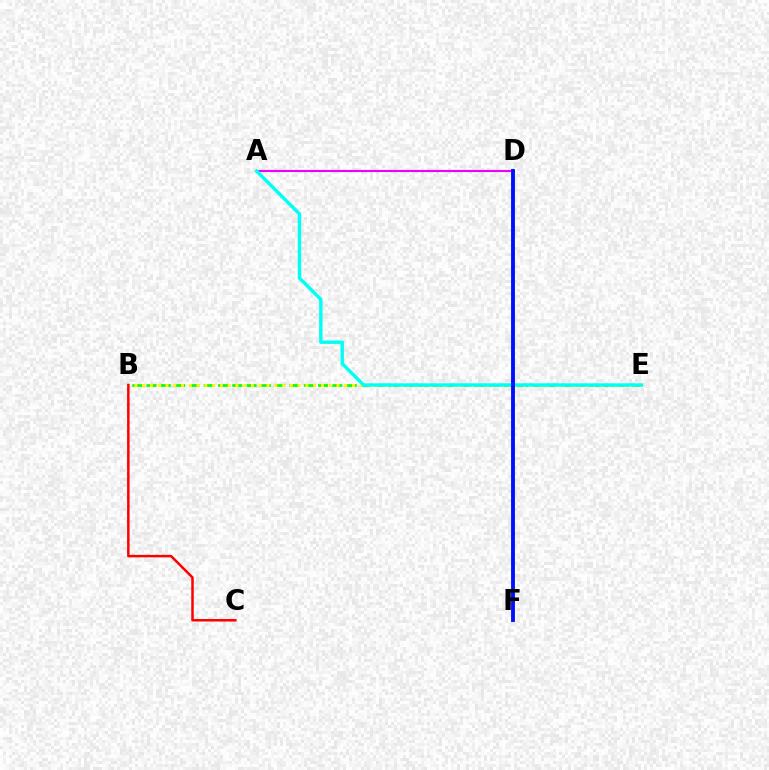{('B', 'E'): [{'color': '#08ff00', 'line_style': 'dashed', 'thickness': 1.94}, {'color': '#fcf500', 'line_style': 'dotted', 'thickness': 2.11}], ('A', 'D'): [{'color': '#ee00ff', 'line_style': 'solid', 'thickness': 1.53}], ('B', 'C'): [{'color': '#ff0000', 'line_style': 'solid', 'thickness': 1.8}], ('A', 'E'): [{'color': '#00fff6', 'line_style': 'solid', 'thickness': 2.45}], ('D', 'F'): [{'color': '#0010ff', 'line_style': 'solid', 'thickness': 2.78}]}